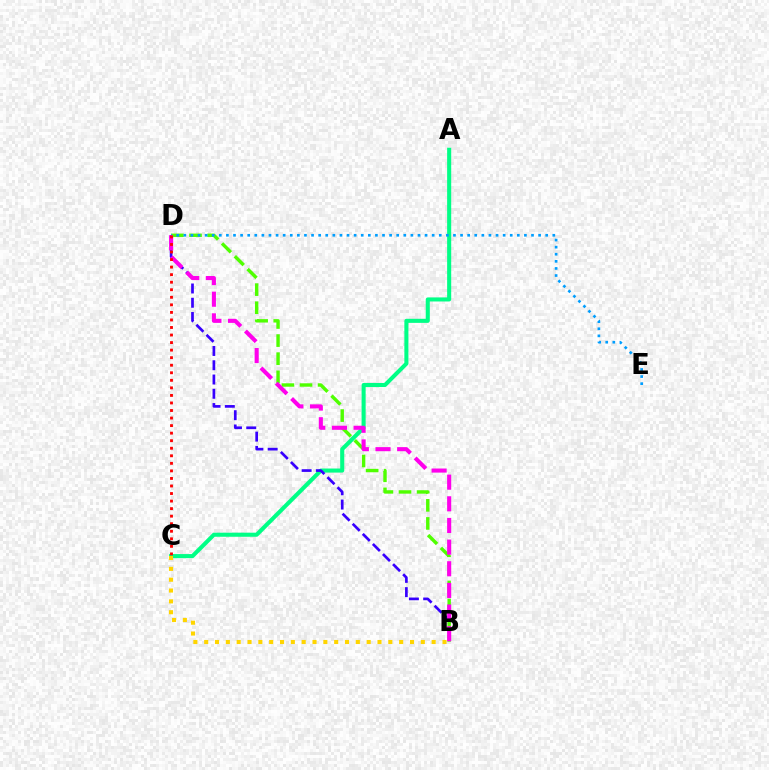{('A', 'C'): [{'color': '#00ff86', 'line_style': 'solid', 'thickness': 2.93}], ('B', 'D'): [{'color': '#3700ff', 'line_style': 'dashed', 'thickness': 1.94}, {'color': '#4fff00', 'line_style': 'dashed', 'thickness': 2.46}, {'color': '#ff00ed', 'line_style': 'dashed', 'thickness': 2.94}], ('D', 'E'): [{'color': '#009eff', 'line_style': 'dotted', 'thickness': 1.93}], ('B', 'C'): [{'color': '#ffd500', 'line_style': 'dotted', 'thickness': 2.94}], ('C', 'D'): [{'color': '#ff0000', 'line_style': 'dotted', 'thickness': 2.05}]}